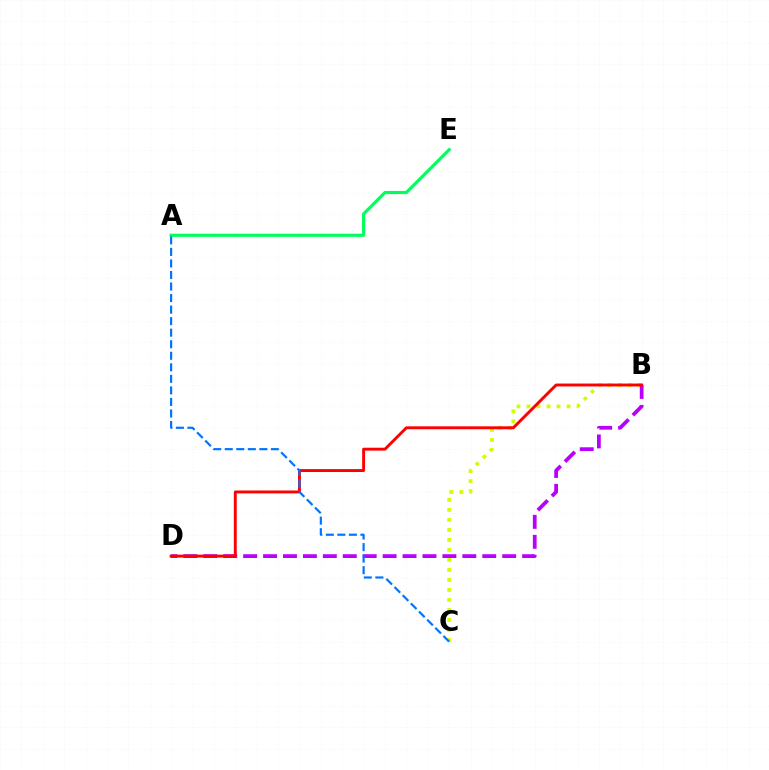{('B', 'C'): [{'color': '#d1ff00', 'line_style': 'dotted', 'thickness': 2.72}], ('A', 'E'): [{'color': '#00ff5c', 'line_style': 'solid', 'thickness': 2.27}], ('B', 'D'): [{'color': '#b900ff', 'line_style': 'dashed', 'thickness': 2.71}, {'color': '#ff0000', 'line_style': 'solid', 'thickness': 2.09}], ('A', 'C'): [{'color': '#0074ff', 'line_style': 'dashed', 'thickness': 1.57}]}